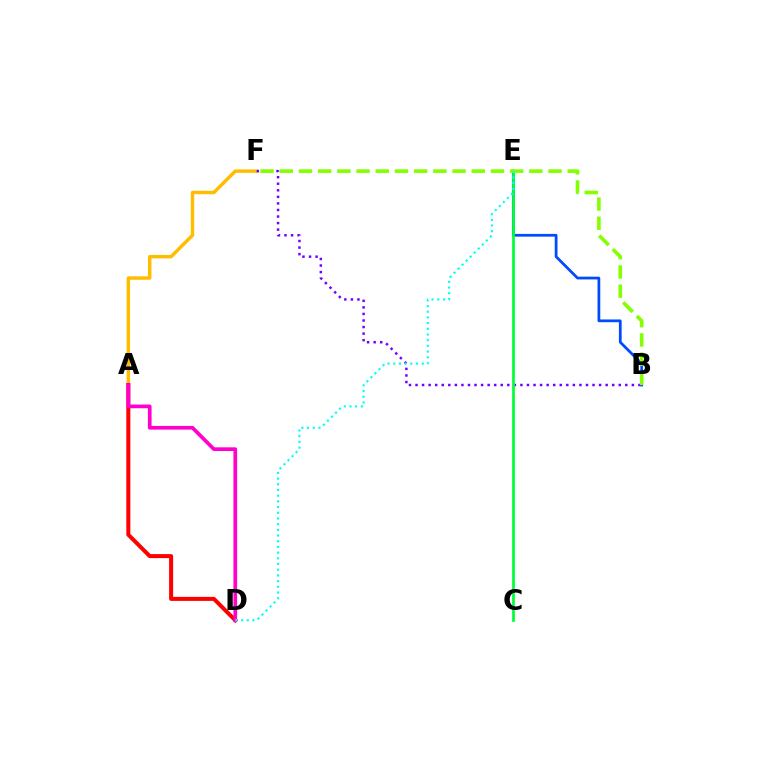{('A', 'F'): [{'color': '#ffbd00', 'line_style': 'solid', 'thickness': 2.48}], ('B', 'F'): [{'color': '#7200ff', 'line_style': 'dotted', 'thickness': 1.78}, {'color': '#84ff00', 'line_style': 'dashed', 'thickness': 2.61}], ('B', 'E'): [{'color': '#004bff', 'line_style': 'solid', 'thickness': 1.98}], ('A', 'D'): [{'color': '#ff0000', 'line_style': 'solid', 'thickness': 2.9}, {'color': '#ff00cf', 'line_style': 'solid', 'thickness': 2.66}], ('C', 'E'): [{'color': '#00ff39', 'line_style': 'solid', 'thickness': 1.97}], ('D', 'E'): [{'color': '#00fff6', 'line_style': 'dotted', 'thickness': 1.55}]}